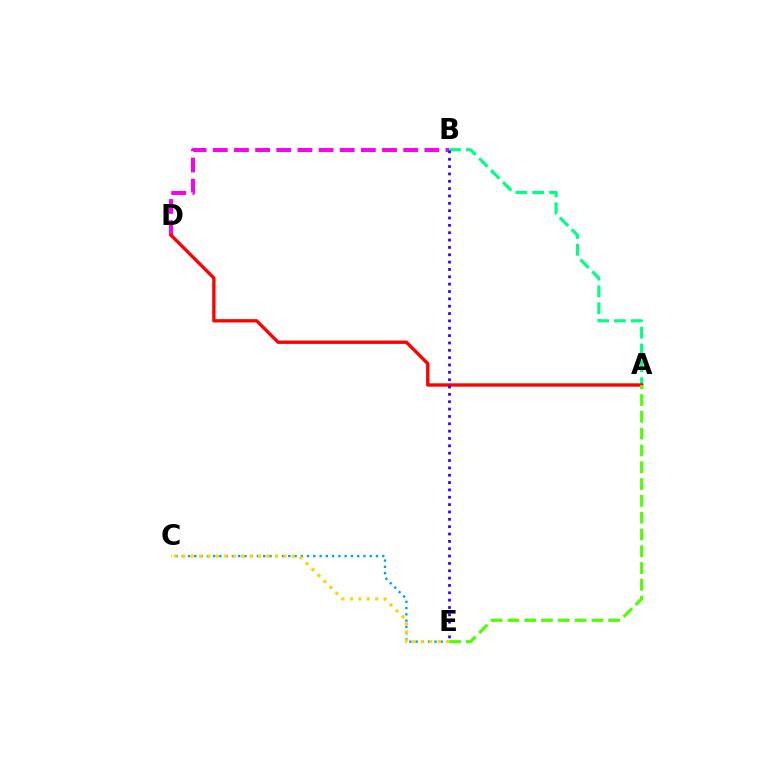{('A', 'B'): [{'color': '#00ff86', 'line_style': 'dashed', 'thickness': 2.28}], ('C', 'E'): [{'color': '#009eff', 'line_style': 'dotted', 'thickness': 1.7}, {'color': '#ffd500', 'line_style': 'dotted', 'thickness': 2.29}], ('B', 'D'): [{'color': '#ff00ed', 'line_style': 'dashed', 'thickness': 2.87}], ('A', 'D'): [{'color': '#ff0000', 'line_style': 'solid', 'thickness': 2.41}], ('B', 'E'): [{'color': '#3700ff', 'line_style': 'dotted', 'thickness': 2.0}], ('A', 'E'): [{'color': '#4fff00', 'line_style': 'dashed', 'thickness': 2.28}]}